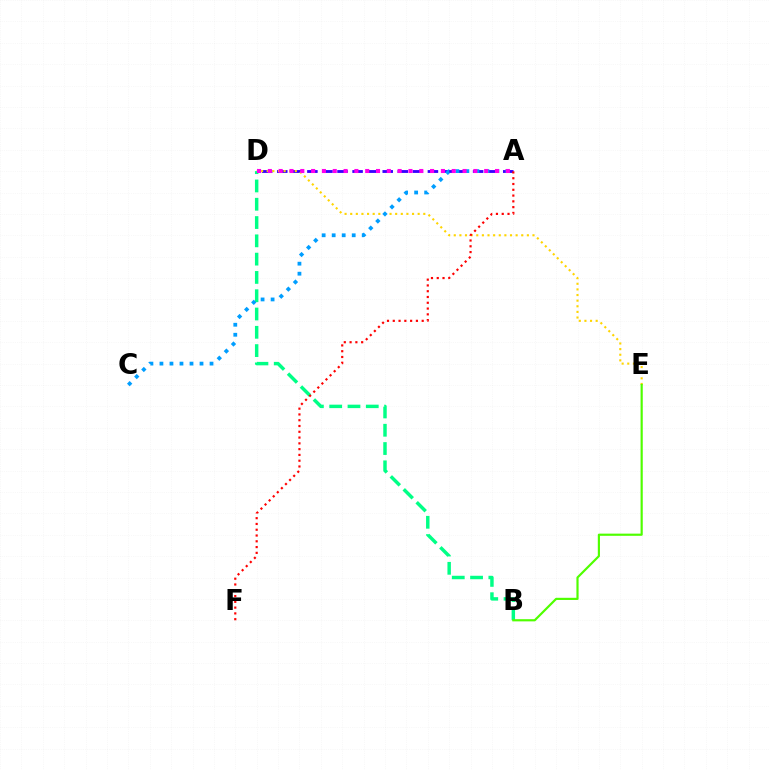{('A', 'D'): [{'color': '#3700ff', 'line_style': 'dashed', 'thickness': 2.05}, {'color': '#ff00ed', 'line_style': 'dotted', 'thickness': 2.94}], ('D', 'E'): [{'color': '#ffd500', 'line_style': 'dotted', 'thickness': 1.53}], ('B', 'D'): [{'color': '#00ff86', 'line_style': 'dashed', 'thickness': 2.49}], ('A', 'C'): [{'color': '#009eff', 'line_style': 'dotted', 'thickness': 2.72}], ('A', 'F'): [{'color': '#ff0000', 'line_style': 'dotted', 'thickness': 1.57}], ('B', 'E'): [{'color': '#4fff00', 'line_style': 'solid', 'thickness': 1.57}]}